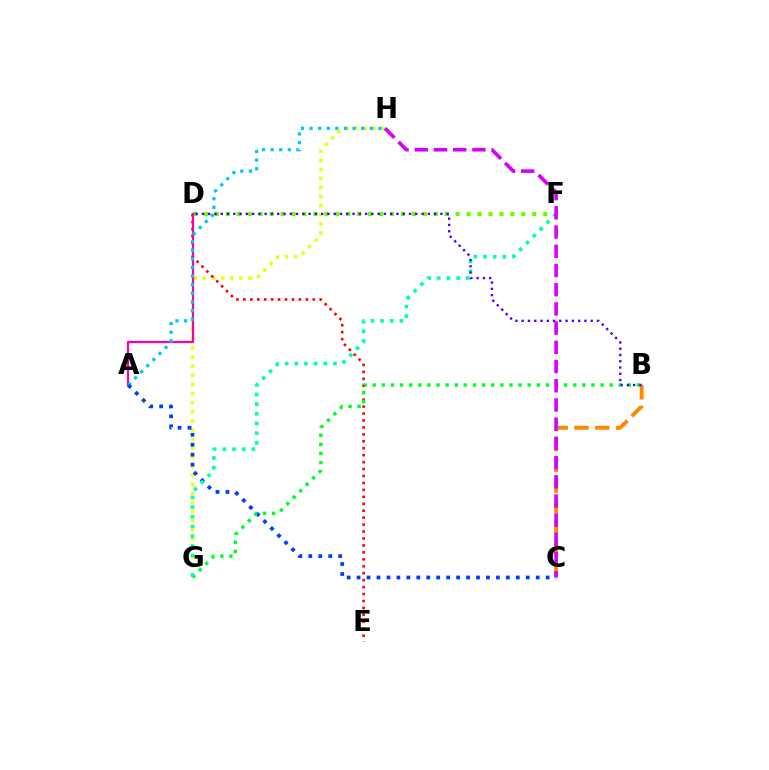{('G', 'H'): [{'color': '#eeff00', 'line_style': 'dotted', 'thickness': 2.47}], ('D', 'F'): [{'color': '#66ff00', 'line_style': 'dotted', 'thickness': 2.97}], ('D', 'E'): [{'color': '#ff0000', 'line_style': 'dotted', 'thickness': 1.89}], ('A', 'D'): [{'color': '#ff00a0', 'line_style': 'solid', 'thickness': 1.61}], ('A', 'H'): [{'color': '#00c7ff', 'line_style': 'dotted', 'thickness': 2.34}], ('B', 'C'): [{'color': '#ff8800', 'line_style': 'dashed', 'thickness': 2.83}], ('A', 'C'): [{'color': '#003fff', 'line_style': 'dotted', 'thickness': 2.7}], ('B', 'G'): [{'color': '#00ff27', 'line_style': 'dotted', 'thickness': 2.48}], ('F', 'G'): [{'color': '#00ffaf', 'line_style': 'dotted', 'thickness': 2.63}], ('C', 'H'): [{'color': '#d600ff', 'line_style': 'dashed', 'thickness': 2.61}], ('B', 'D'): [{'color': '#4f00ff', 'line_style': 'dotted', 'thickness': 1.71}]}